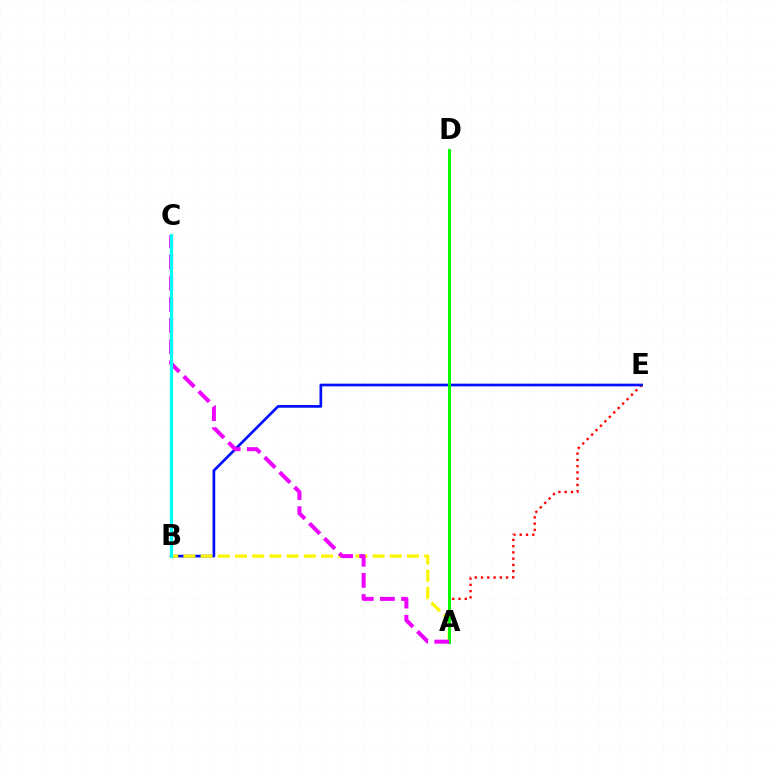{('A', 'E'): [{'color': '#ff0000', 'line_style': 'dotted', 'thickness': 1.7}], ('B', 'E'): [{'color': '#0010ff', 'line_style': 'solid', 'thickness': 1.94}], ('A', 'B'): [{'color': '#fcf500', 'line_style': 'dashed', 'thickness': 2.34}], ('A', 'D'): [{'color': '#08ff00', 'line_style': 'solid', 'thickness': 2.17}], ('A', 'C'): [{'color': '#ee00ff', 'line_style': 'dashed', 'thickness': 2.87}], ('B', 'C'): [{'color': '#00fff6', 'line_style': 'solid', 'thickness': 2.28}]}